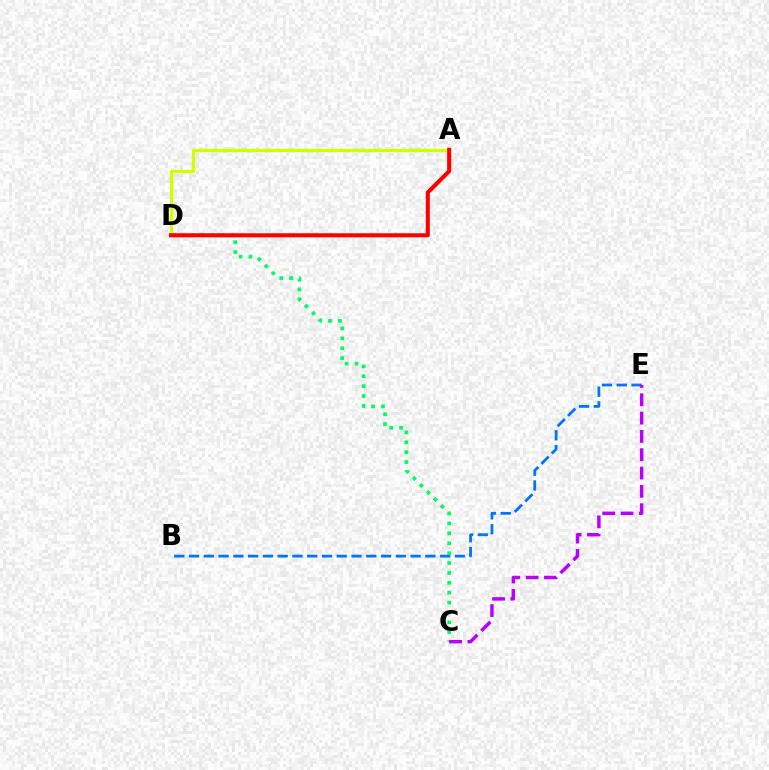{('B', 'E'): [{'color': '#0074ff', 'line_style': 'dashed', 'thickness': 2.01}], ('C', 'D'): [{'color': '#00ff5c', 'line_style': 'dotted', 'thickness': 2.69}], ('A', 'D'): [{'color': '#d1ff00', 'line_style': 'solid', 'thickness': 2.35}, {'color': '#ff0000', 'line_style': 'solid', 'thickness': 2.93}], ('C', 'E'): [{'color': '#b900ff', 'line_style': 'dashed', 'thickness': 2.49}]}